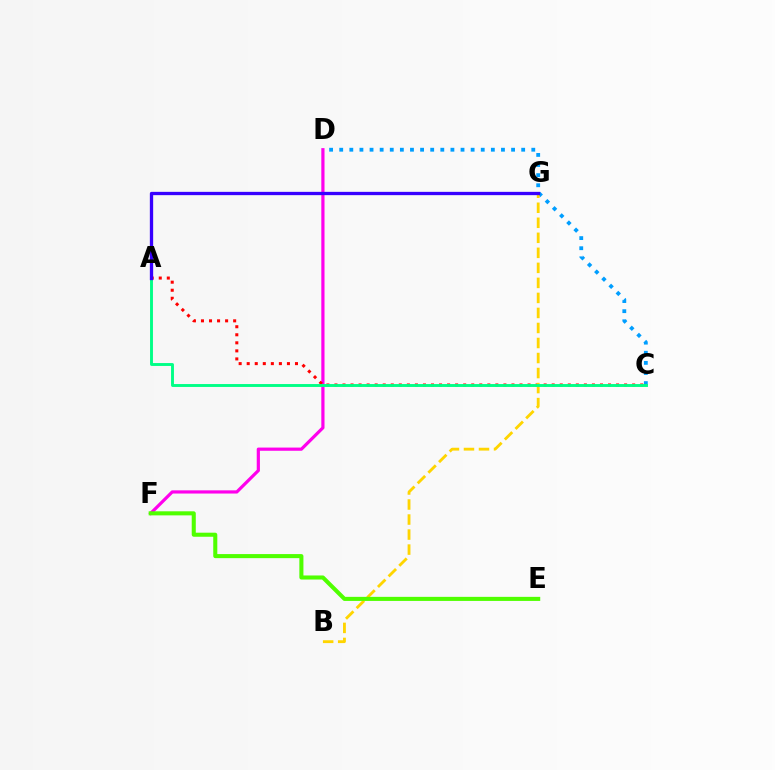{('D', 'F'): [{'color': '#ff00ed', 'line_style': 'solid', 'thickness': 2.3}], ('C', 'D'): [{'color': '#009eff', 'line_style': 'dotted', 'thickness': 2.75}], ('A', 'C'): [{'color': '#ff0000', 'line_style': 'dotted', 'thickness': 2.19}, {'color': '#00ff86', 'line_style': 'solid', 'thickness': 2.08}], ('B', 'G'): [{'color': '#ffd500', 'line_style': 'dashed', 'thickness': 2.04}], ('A', 'G'): [{'color': '#3700ff', 'line_style': 'solid', 'thickness': 2.38}], ('E', 'F'): [{'color': '#4fff00', 'line_style': 'solid', 'thickness': 2.93}]}